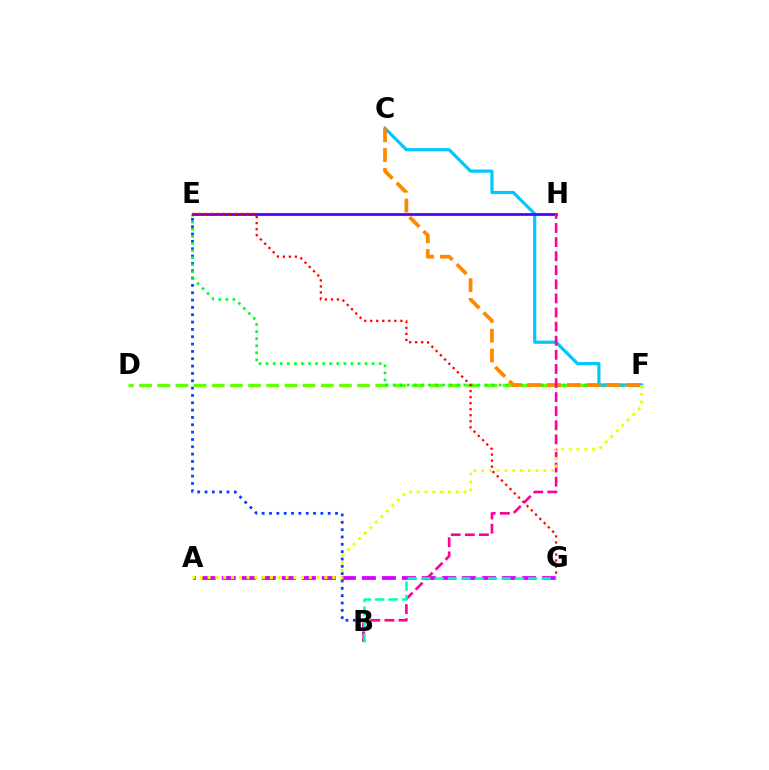{('B', 'E'): [{'color': '#003fff', 'line_style': 'dotted', 'thickness': 1.99}], ('D', 'F'): [{'color': '#66ff00', 'line_style': 'dashed', 'thickness': 2.47}], ('E', 'F'): [{'color': '#00ff27', 'line_style': 'dotted', 'thickness': 1.92}], ('C', 'F'): [{'color': '#00c7ff', 'line_style': 'solid', 'thickness': 2.29}, {'color': '#ff8800', 'line_style': 'dashed', 'thickness': 2.69}], ('E', 'H'): [{'color': '#4f00ff', 'line_style': 'solid', 'thickness': 1.98}], ('A', 'G'): [{'color': '#d600ff', 'line_style': 'dashed', 'thickness': 2.72}], ('B', 'H'): [{'color': '#ff00a0', 'line_style': 'dashed', 'thickness': 1.91}], ('E', 'G'): [{'color': '#ff0000', 'line_style': 'dotted', 'thickness': 1.64}], ('A', 'F'): [{'color': '#eeff00', 'line_style': 'dotted', 'thickness': 2.12}], ('B', 'G'): [{'color': '#00ffaf', 'line_style': 'dashed', 'thickness': 1.82}]}